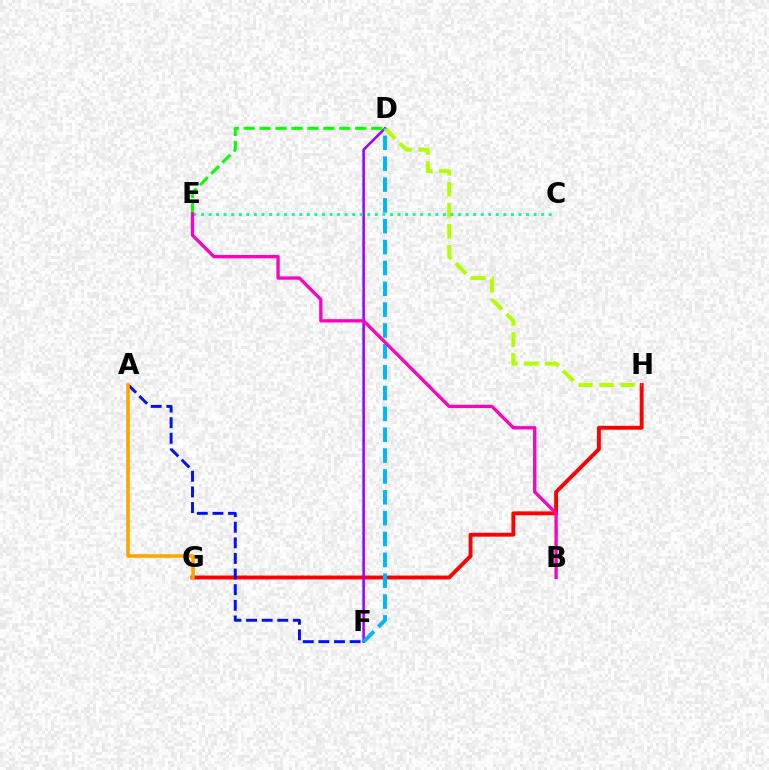{('G', 'H'): [{'color': '#ff0000', 'line_style': 'solid', 'thickness': 2.8}], ('D', 'F'): [{'color': '#9b00ff', 'line_style': 'solid', 'thickness': 1.83}, {'color': '#00b5ff', 'line_style': 'dashed', 'thickness': 2.83}], ('D', 'E'): [{'color': '#08ff00', 'line_style': 'dashed', 'thickness': 2.17}], ('A', 'F'): [{'color': '#0010ff', 'line_style': 'dashed', 'thickness': 2.12}], ('A', 'G'): [{'color': '#ffa500', 'line_style': 'solid', 'thickness': 2.59}], ('D', 'H'): [{'color': '#b3ff00', 'line_style': 'dashed', 'thickness': 2.86}], ('C', 'E'): [{'color': '#00ff9d', 'line_style': 'dotted', 'thickness': 2.05}], ('B', 'E'): [{'color': '#ff00bd', 'line_style': 'solid', 'thickness': 2.38}]}